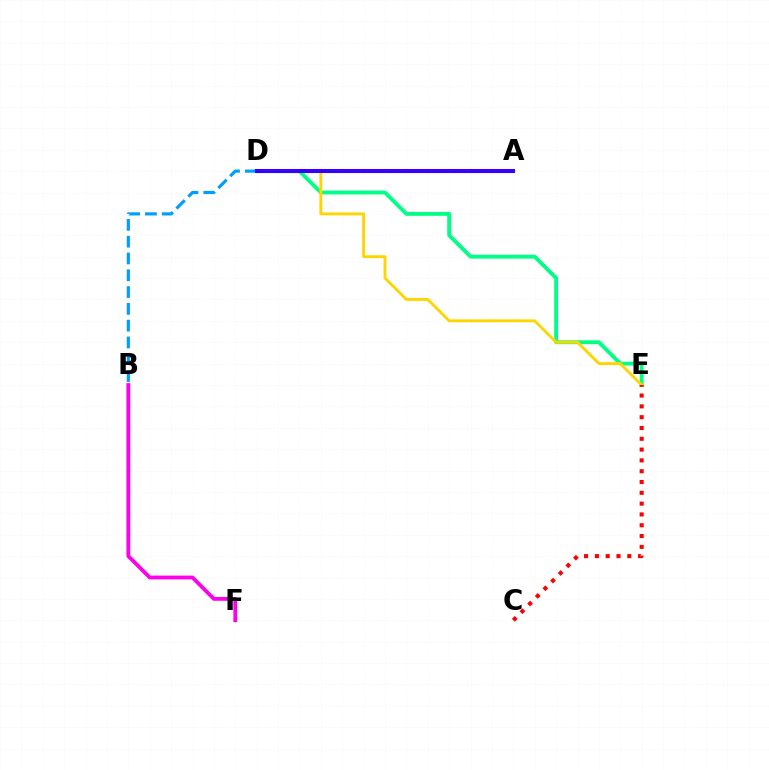{('D', 'E'): [{'color': '#00ff86', 'line_style': 'solid', 'thickness': 2.78}, {'color': '#ffd500', 'line_style': 'solid', 'thickness': 2.09}], ('A', 'D'): [{'color': '#4fff00', 'line_style': 'solid', 'thickness': 2.34}, {'color': '#3700ff', 'line_style': 'solid', 'thickness': 2.9}], ('B', 'D'): [{'color': '#009eff', 'line_style': 'dashed', 'thickness': 2.28}], ('B', 'F'): [{'color': '#ff00ed', 'line_style': 'solid', 'thickness': 2.74}], ('C', 'E'): [{'color': '#ff0000', 'line_style': 'dotted', 'thickness': 2.94}]}